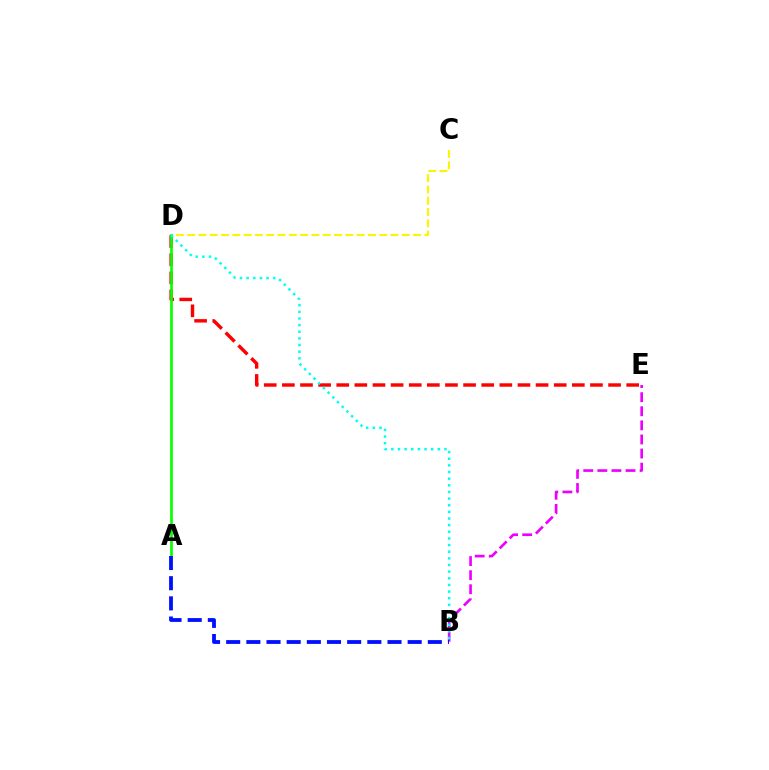{('D', 'E'): [{'color': '#ff0000', 'line_style': 'dashed', 'thickness': 2.46}], ('C', 'D'): [{'color': '#fcf500', 'line_style': 'dashed', 'thickness': 1.53}], ('A', 'D'): [{'color': '#08ff00', 'line_style': 'solid', 'thickness': 1.95}], ('B', 'E'): [{'color': '#ee00ff', 'line_style': 'dashed', 'thickness': 1.91}], ('A', 'B'): [{'color': '#0010ff', 'line_style': 'dashed', 'thickness': 2.74}], ('B', 'D'): [{'color': '#00fff6', 'line_style': 'dotted', 'thickness': 1.8}]}